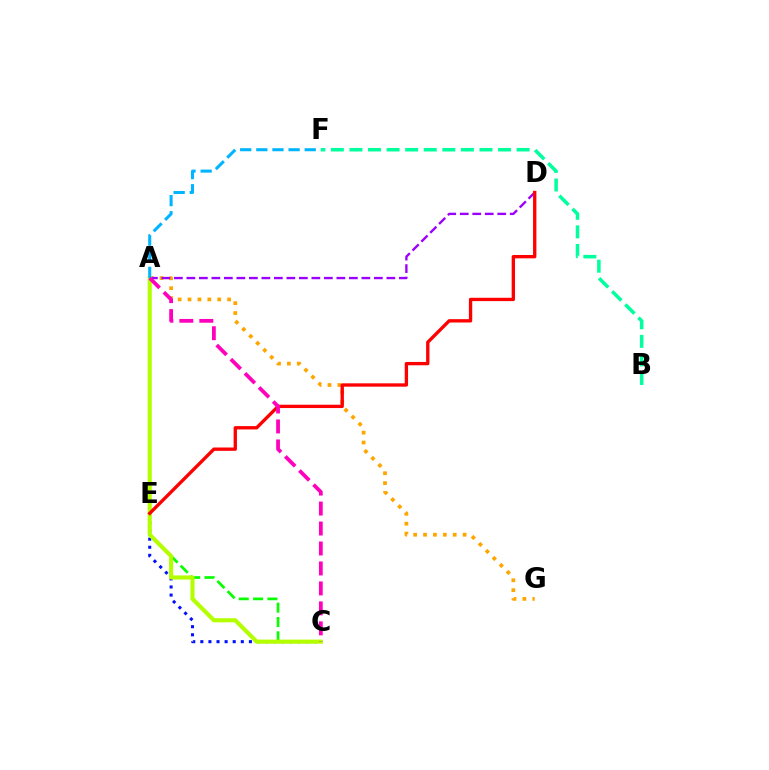{('A', 'G'): [{'color': '#ffa500', 'line_style': 'dotted', 'thickness': 2.69}], ('C', 'E'): [{'color': '#0010ff', 'line_style': 'dotted', 'thickness': 2.2}, {'color': '#08ff00', 'line_style': 'dashed', 'thickness': 1.95}], ('A', 'D'): [{'color': '#9b00ff', 'line_style': 'dashed', 'thickness': 1.7}], ('B', 'F'): [{'color': '#00ff9d', 'line_style': 'dashed', 'thickness': 2.52}], ('A', 'C'): [{'color': '#b3ff00', 'line_style': 'solid', 'thickness': 2.97}, {'color': '#ff00bd', 'line_style': 'dashed', 'thickness': 2.71}], ('A', 'F'): [{'color': '#00b5ff', 'line_style': 'dashed', 'thickness': 2.19}], ('D', 'E'): [{'color': '#ff0000', 'line_style': 'solid', 'thickness': 2.4}]}